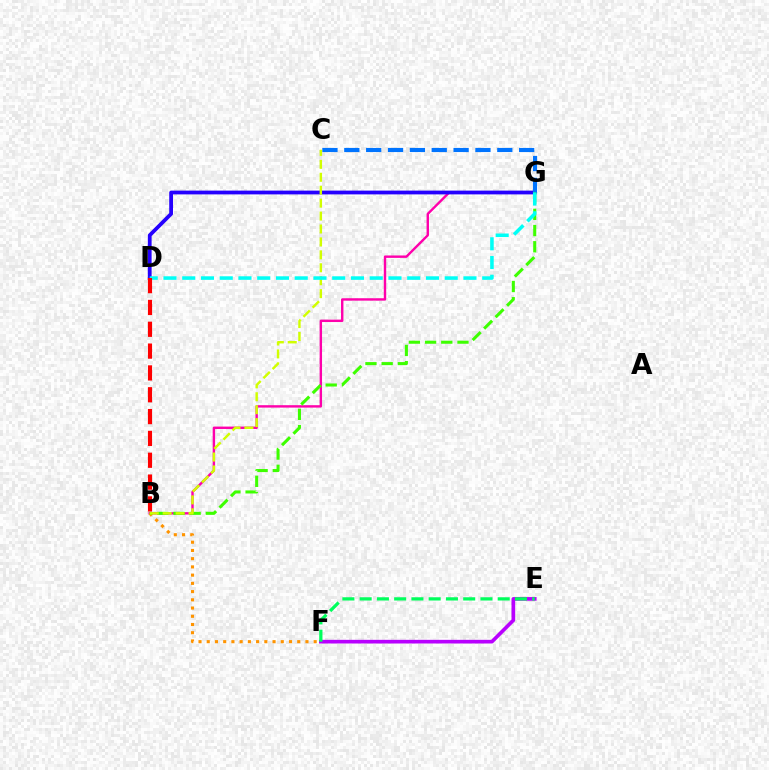{('B', 'G'): [{'color': '#ff00ac', 'line_style': 'solid', 'thickness': 1.73}, {'color': '#3dff00', 'line_style': 'dashed', 'thickness': 2.2}], ('B', 'F'): [{'color': '#ff9400', 'line_style': 'dotted', 'thickness': 2.24}], ('D', 'G'): [{'color': '#2500ff', 'line_style': 'solid', 'thickness': 2.72}, {'color': '#00fff6', 'line_style': 'dashed', 'thickness': 2.55}], ('C', 'G'): [{'color': '#0074ff', 'line_style': 'dashed', 'thickness': 2.97}], ('B', 'C'): [{'color': '#d1ff00', 'line_style': 'dashed', 'thickness': 1.76}], ('E', 'F'): [{'color': '#b900ff', 'line_style': 'solid', 'thickness': 2.63}, {'color': '#00ff5c', 'line_style': 'dashed', 'thickness': 2.34}], ('B', 'D'): [{'color': '#ff0000', 'line_style': 'dashed', 'thickness': 2.97}]}